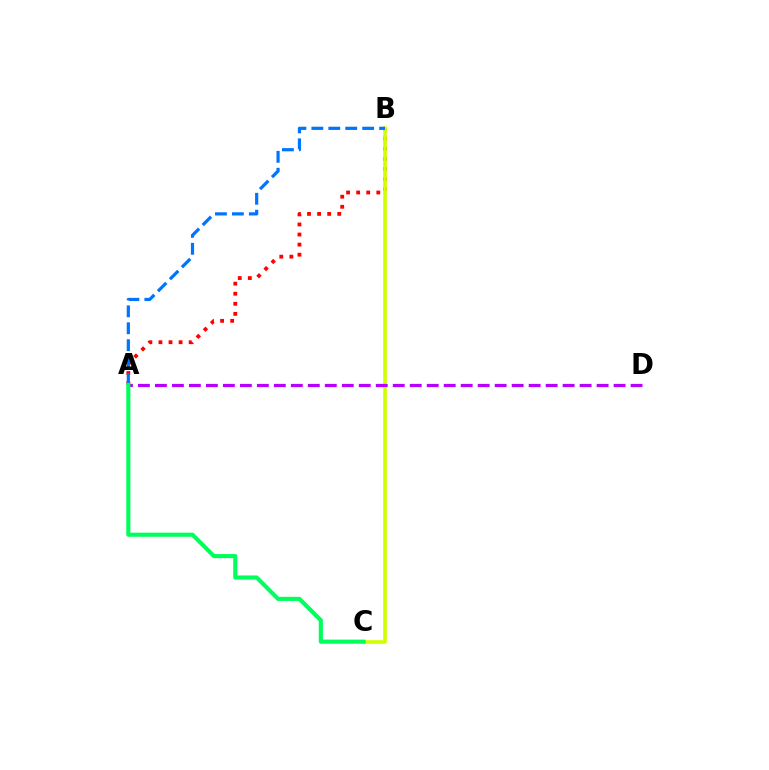{('A', 'B'): [{'color': '#ff0000', 'line_style': 'dotted', 'thickness': 2.74}, {'color': '#0074ff', 'line_style': 'dashed', 'thickness': 2.3}], ('B', 'C'): [{'color': '#d1ff00', 'line_style': 'solid', 'thickness': 2.62}], ('A', 'D'): [{'color': '#b900ff', 'line_style': 'dashed', 'thickness': 2.31}], ('A', 'C'): [{'color': '#00ff5c', 'line_style': 'solid', 'thickness': 2.96}]}